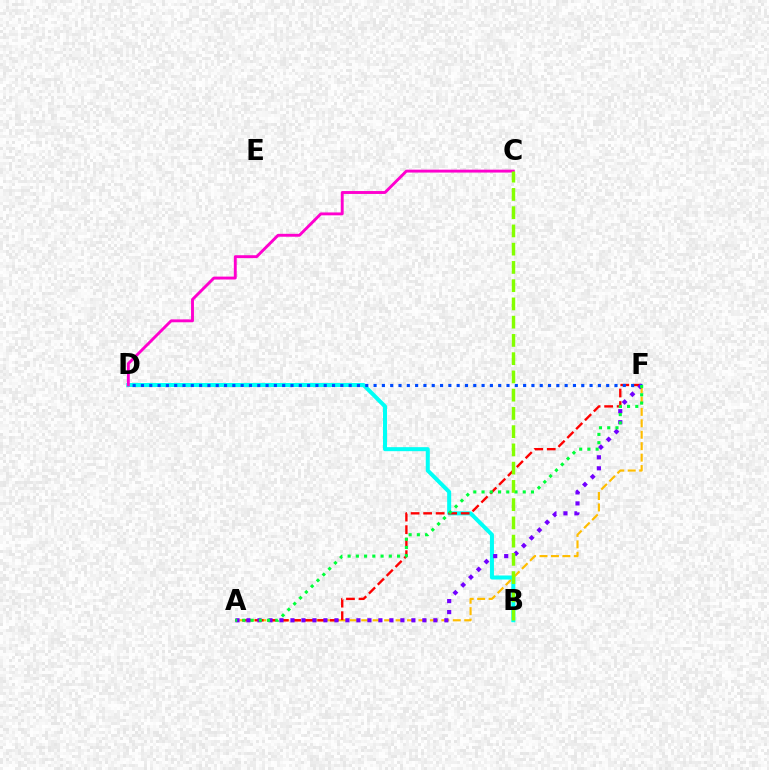{('A', 'F'): [{'color': '#ffbd00', 'line_style': 'dashed', 'thickness': 1.55}, {'color': '#ff0000', 'line_style': 'dashed', 'thickness': 1.7}, {'color': '#7200ff', 'line_style': 'dotted', 'thickness': 2.99}, {'color': '#00ff39', 'line_style': 'dotted', 'thickness': 2.24}], ('B', 'D'): [{'color': '#00fff6', 'line_style': 'solid', 'thickness': 2.9}], ('C', 'D'): [{'color': '#ff00cf', 'line_style': 'solid', 'thickness': 2.09}], ('D', 'F'): [{'color': '#004bff', 'line_style': 'dotted', 'thickness': 2.26}], ('B', 'C'): [{'color': '#84ff00', 'line_style': 'dashed', 'thickness': 2.48}]}